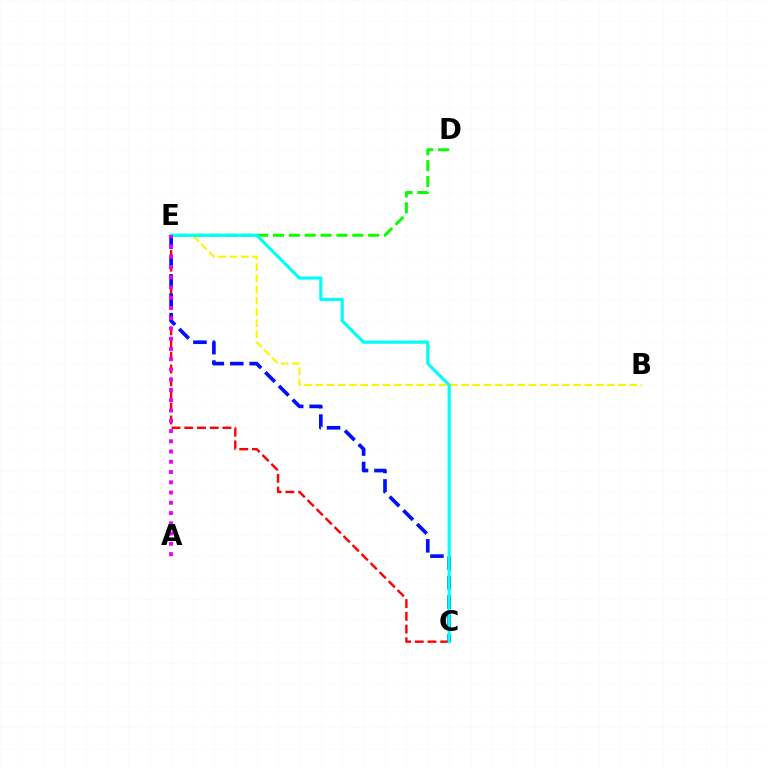{('B', 'E'): [{'color': '#fcf500', 'line_style': 'dashed', 'thickness': 1.52}], ('C', 'E'): [{'color': '#ff0000', 'line_style': 'dashed', 'thickness': 1.73}, {'color': '#0010ff', 'line_style': 'dashed', 'thickness': 2.64}, {'color': '#00fff6', 'line_style': 'solid', 'thickness': 2.28}], ('D', 'E'): [{'color': '#08ff00', 'line_style': 'dashed', 'thickness': 2.16}], ('A', 'E'): [{'color': '#ee00ff', 'line_style': 'dotted', 'thickness': 2.79}]}